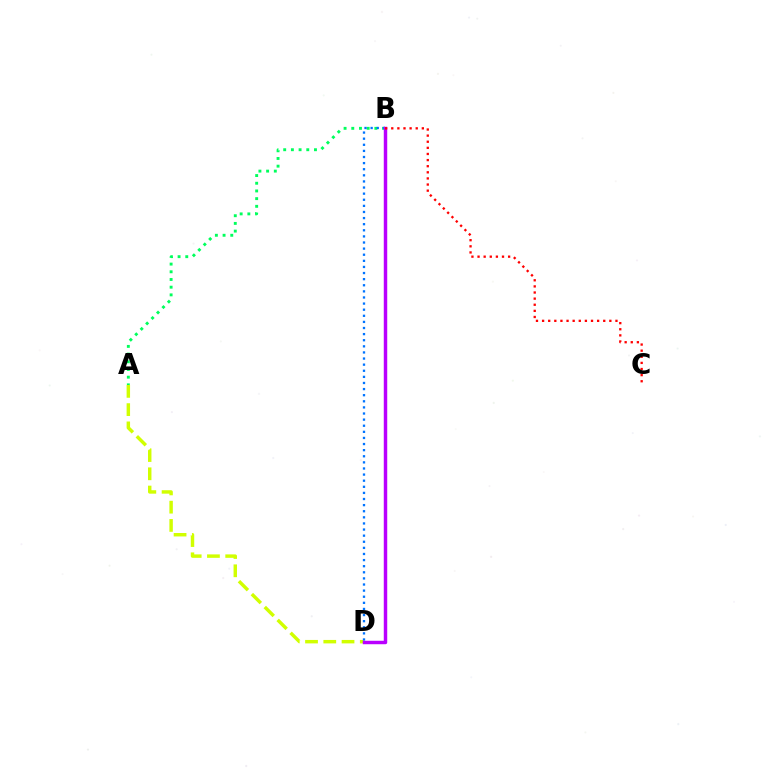{('A', 'B'): [{'color': '#00ff5c', 'line_style': 'dotted', 'thickness': 2.09}], ('A', 'D'): [{'color': '#d1ff00', 'line_style': 'dashed', 'thickness': 2.48}], ('B', 'D'): [{'color': '#0074ff', 'line_style': 'dotted', 'thickness': 1.66}, {'color': '#b900ff', 'line_style': 'solid', 'thickness': 2.49}], ('B', 'C'): [{'color': '#ff0000', 'line_style': 'dotted', 'thickness': 1.66}]}